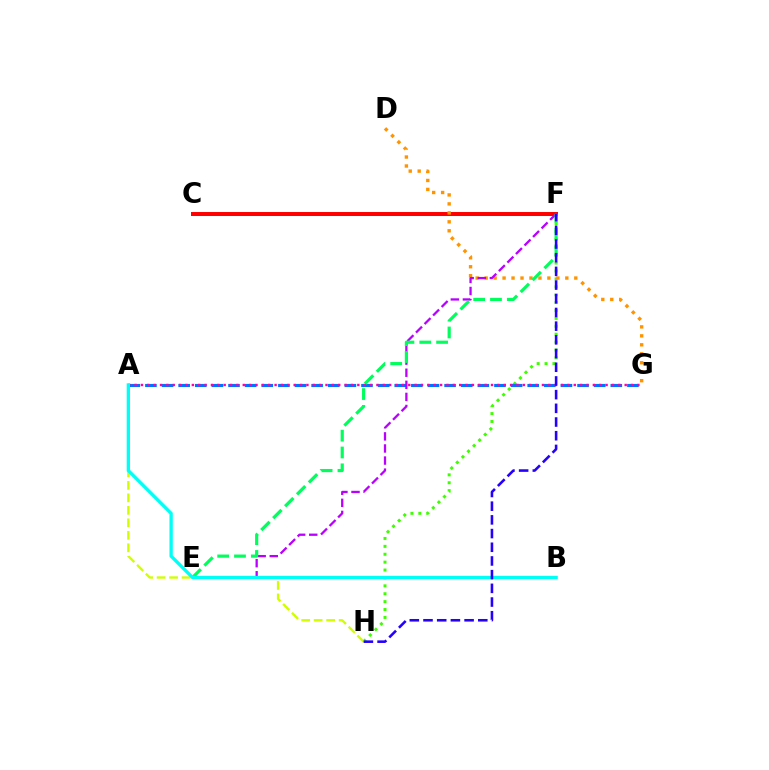{('F', 'H'): [{'color': '#3dff00', 'line_style': 'dotted', 'thickness': 2.15}, {'color': '#2500ff', 'line_style': 'dashed', 'thickness': 1.86}], ('C', 'F'): [{'color': '#ff0000', 'line_style': 'solid', 'thickness': 2.86}], ('D', 'G'): [{'color': '#ff9400', 'line_style': 'dotted', 'thickness': 2.44}], ('A', 'H'): [{'color': '#d1ff00', 'line_style': 'dashed', 'thickness': 1.7}], ('A', 'G'): [{'color': '#0074ff', 'line_style': 'dashed', 'thickness': 2.26}, {'color': '#ff00ac', 'line_style': 'dotted', 'thickness': 1.73}], ('E', 'F'): [{'color': '#b900ff', 'line_style': 'dashed', 'thickness': 1.64}, {'color': '#00ff5c', 'line_style': 'dashed', 'thickness': 2.29}], ('A', 'B'): [{'color': '#00fff6', 'line_style': 'solid', 'thickness': 2.39}]}